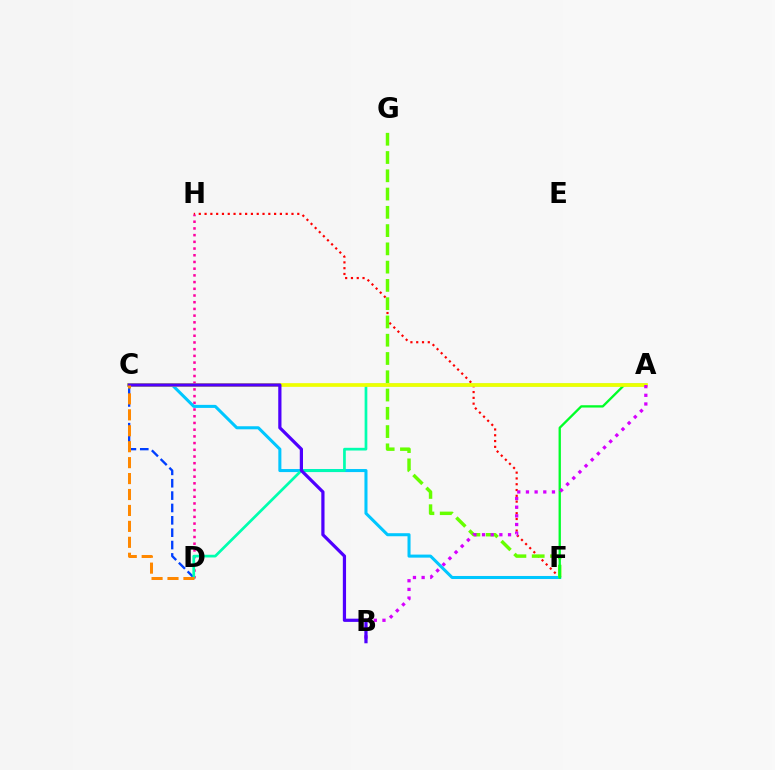{('F', 'H'): [{'color': '#ff0000', 'line_style': 'dotted', 'thickness': 1.57}], ('C', 'D'): [{'color': '#003fff', 'line_style': 'dashed', 'thickness': 1.68}, {'color': '#ff8800', 'line_style': 'dashed', 'thickness': 2.16}], ('D', 'H'): [{'color': '#ff00a0', 'line_style': 'dotted', 'thickness': 1.82}], ('C', 'F'): [{'color': '#00c7ff', 'line_style': 'solid', 'thickness': 2.19}], ('F', 'G'): [{'color': '#66ff00', 'line_style': 'dashed', 'thickness': 2.48}], ('A', 'D'): [{'color': '#00ffaf', 'line_style': 'solid', 'thickness': 1.95}], ('A', 'F'): [{'color': '#00ff27', 'line_style': 'solid', 'thickness': 1.67}], ('A', 'C'): [{'color': '#eeff00', 'line_style': 'solid', 'thickness': 2.66}], ('A', 'B'): [{'color': '#d600ff', 'line_style': 'dotted', 'thickness': 2.36}], ('B', 'C'): [{'color': '#4f00ff', 'line_style': 'solid', 'thickness': 2.32}]}